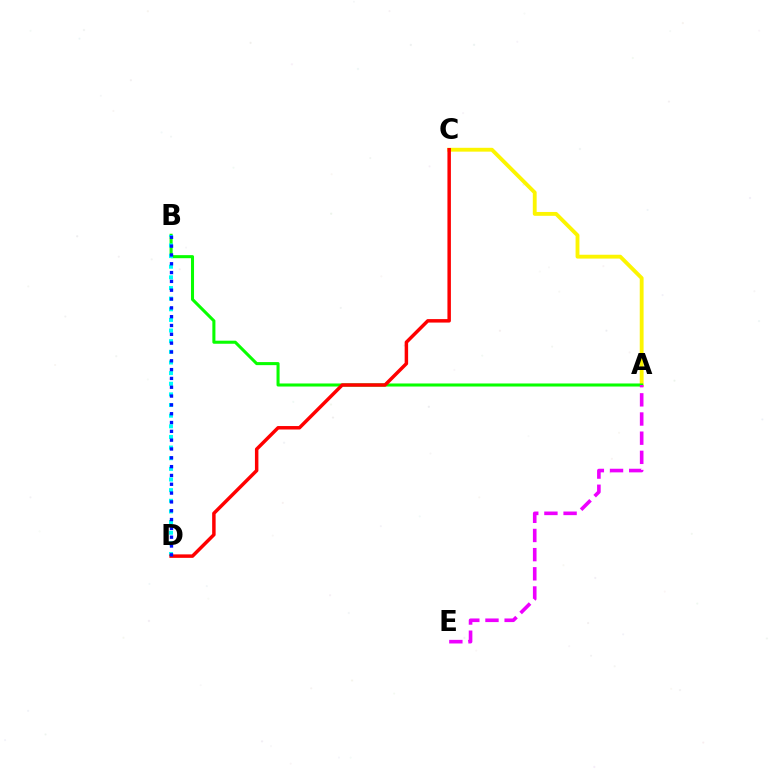{('A', 'C'): [{'color': '#fcf500', 'line_style': 'solid', 'thickness': 2.77}], ('A', 'B'): [{'color': '#08ff00', 'line_style': 'solid', 'thickness': 2.2}], ('A', 'E'): [{'color': '#ee00ff', 'line_style': 'dashed', 'thickness': 2.6}], ('B', 'D'): [{'color': '#00fff6', 'line_style': 'dotted', 'thickness': 2.89}, {'color': '#0010ff', 'line_style': 'dotted', 'thickness': 2.4}], ('C', 'D'): [{'color': '#ff0000', 'line_style': 'solid', 'thickness': 2.5}]}